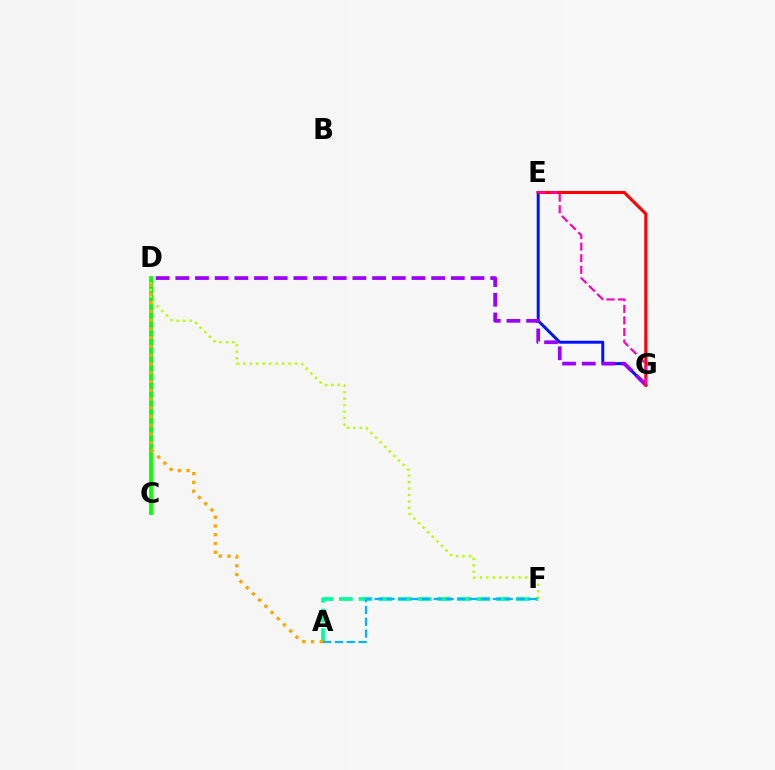{('C', 'D'): [{'color': '#08ff00', 'line_style': 'solid', 'thickness': 2.76}], ('D', 'F'): [{'color': '#b3ff00', 'line_style': 'dotted', 'thickness': 1.76}], ('A', 'F'): [{'color': '#00ff9d', 'line_style': 'dashed', 'thickness': 2.67}, {'color': '#00b5ff', 'line_style': 'dashed', 'thickness': 1.61}], ('E', 'G'): [{'color': '#0010ff', 'line_style': 'solid', 'thickness': 2.13}, {'color': '#ff0000', 'line_style': 'solid', 'thickness': 2.23}, {'color': '#ff00bd', 'line_style': 'dashed', 'thickness': 1.57}], ('D', 'G'): [{'color': '#9b00ff', 'line_style': 'dashed', 'thickness': 2.67}], ('A', 'D'): [{'color': '#ffa500', 'line_style': 'dotted', 'thickness': 2.38}]}